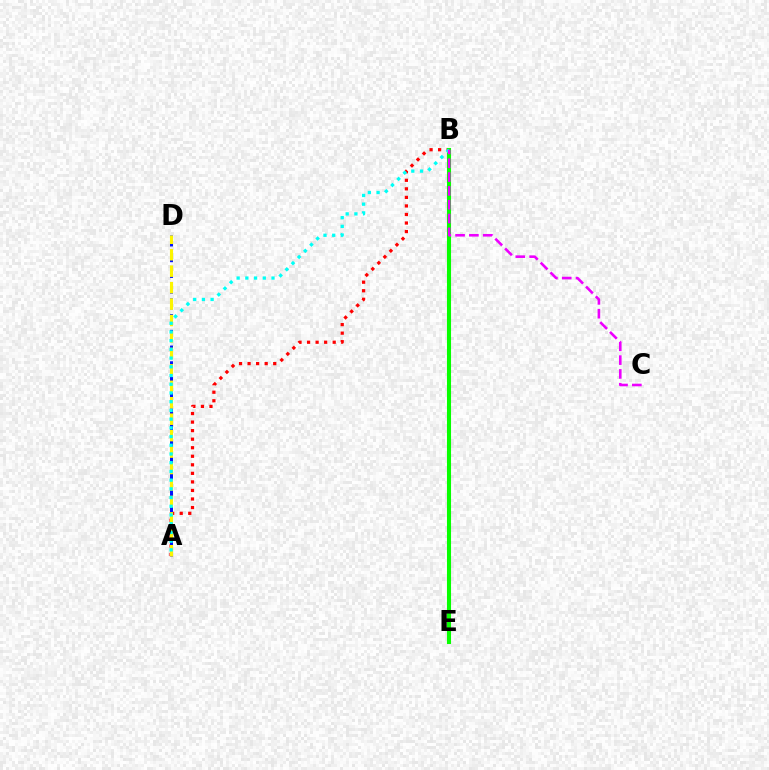{('A', 'B'): [{'color': '#ff0000', 'line_style': 'dotted', 'thickness': 2.32}, {'color': '#00fff6', 'line_style': 'dotted', 'thickness': 2.37}], ('B', 'E'): [{'color': '#08ff00', 'line_style': 'solid', 'thickness': 2.93}], ('A', 'D'): [{'color': '#0010ff', 'line_style': 'dashed', 'thickness': 2.14}, {'color': '#fcf500', 'line_style': 'dashed', 'thickness': 2.23}], ('B', 'C'): [{'color': '#ee00ff', 'line_style': 'dashed', 'thickness': 1.88}]}